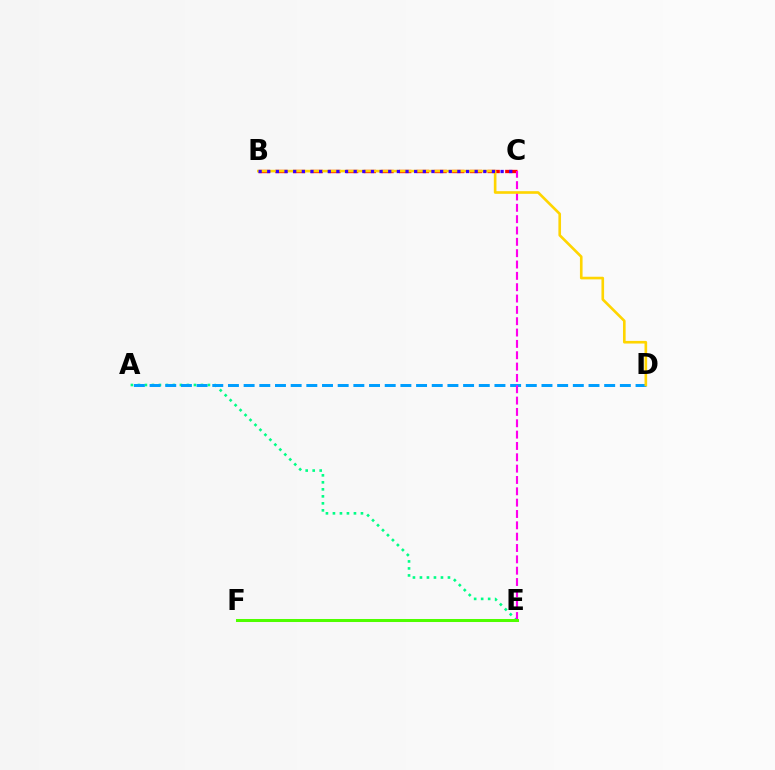{('A', 'E'): [{'color': '#00ff86', 'line_style': 'dotted', 'thickness': 1.9}], ('B', 'C'): [{'color': '#ff0000', 'line_style': 'dashed', 'thickness': 2.4}, {'color': '#3700ff', 'line_style': 'dotted', 'thickness': 2.35}], ('A', 'D'): [{'color': '#009eff', 'line_style': 'dashed', 'thickness': 2.13}], ('C', 'E'): [{'color': '#ff00ed', 'line_style': 'dashed', 'thickness': 1.54}], ('B', 'D'): [{'color': '#ffd500', 'line_style': 'solid', 'thickness': 1.9}], ('E', 'F'): [{'color': '#4fff00', 'line_style': 'solid', 'thickness': 2.18}]}